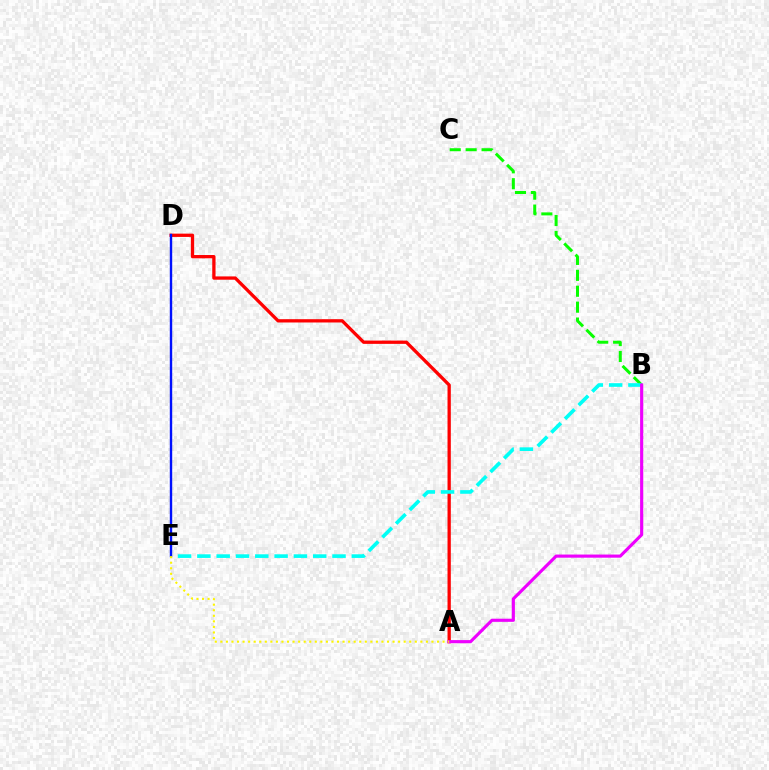{('B', 'C'): [{'color': '#08ff00', 'line_style': 'dashed', 'thickness': 2.16}], ('A', 'D'): [{'color': '#ff0000', 'line_style': 'solid', 'thickness': 2.37}], ('B', 'E'): [{'color': '#00fff6', 'line_style': 'dashed', 'thickness': 2.62}], ('D', 'E'): [{'color': '#0010ff', 'line_style': 'solid', 'thickness': 1.73}], ('A', 'B'): [{'color': '#ee00ff', 'line_style': 'solid', 'thickness': 2.26}], ('A', 'E'): [{'color': '#fcf500', 'line_style': 'dotted', 'thickness': 1.51}]}